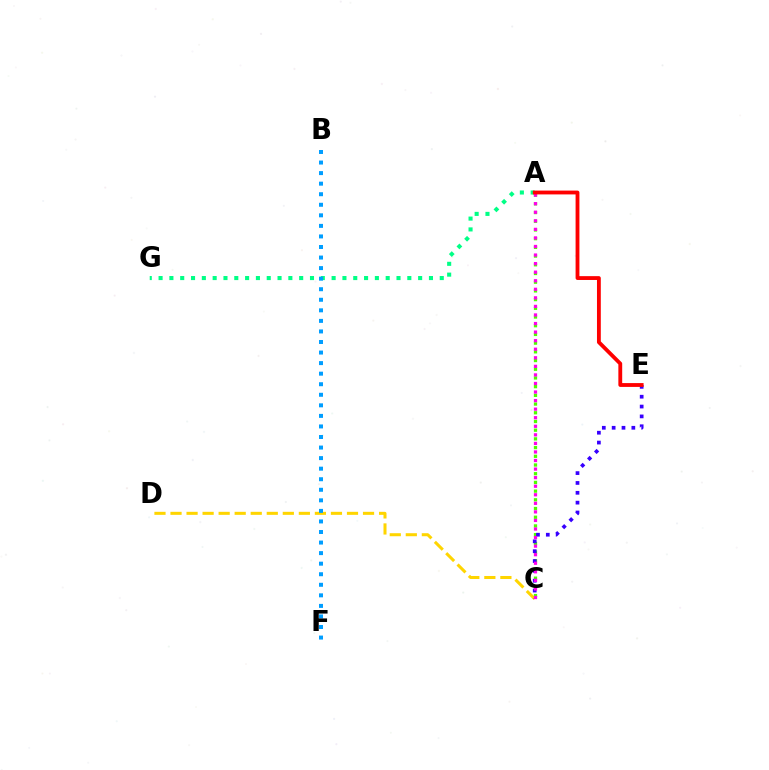{('A', 'G'): [{'color': '#00ff86', 'line_style': 'dotted', 'thickness': 2.94}], ('A', 'C'): [{'color': '#4fff00', 'line_style': 'dotted', 'thickness': 2.37}, {'color': '#ff00ed', 'line_style': 'dotted', 'thickness': 2.33}], ('C', 'D'): [{'color': '#ffd500', 'line_style': 'dashed', 'thickness': 2.18}], ('C', 'E'): [{'color': '#3700ff', 'line_style': 'dotted', 'thickness': 2.68}], ('B', 'F'): [{'color': '#009eff', 'line_style': 'dotted', 'thickness': 2.87}], ('A', 'E'): [{'color': '#ff0000', 'line_style': 'solid', 'thickness': 2.76}]}